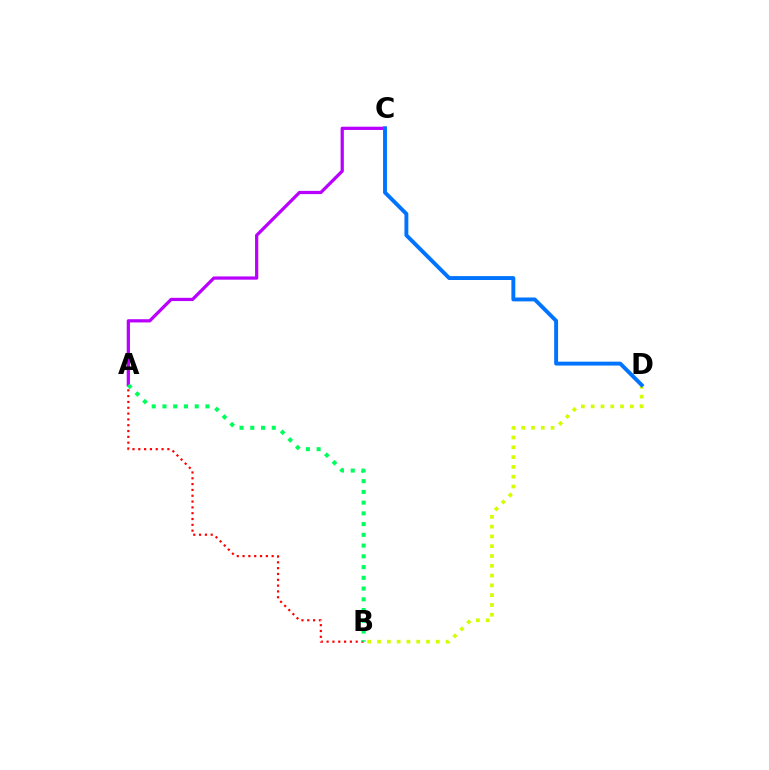{('A', 'B'): [{'color': '#ff0000', 'line_style': 'dotted', 'thickness': 1.58}, {'color': '#00ff5c', 'line_style': 'dotted', 'thickness': 2.92}], ('B', 'D'): [{'color': '#d1ff00', 'line_style': 'dotted', 'thickness': 2.66}], ('A', 'C'): [{'color': '#b900ff', 'line_style': 'solid', 'thickness': 2.33}], ('C', 'D'): [{'color': '#0074ff', 'line_style': 'solid', 'thickness': 2.81}]}